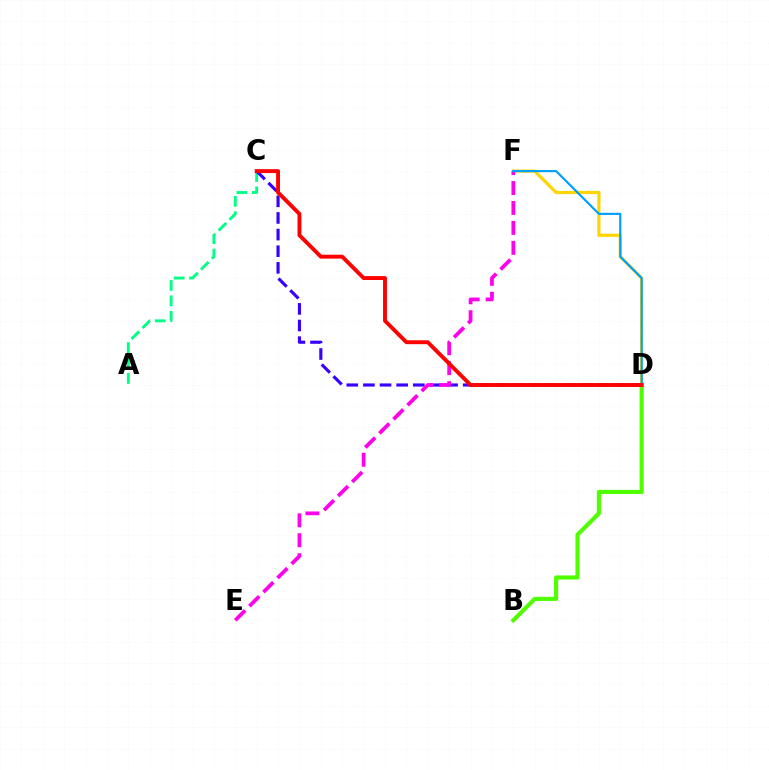{('A', 'C'): [{'color': '#00ff86', 'line_style': 'dashed', 'thickness': 2.09}], ('B', 'D'): [{'color': '#4fff00', 'line_style': 'solid', 'thickness': 2.97}], ('C', 'D'): [{'color': '#3700ff', 'line_style': 'dashed', 'thickness': 2.26}, {'color': '#ff0000', 'line_style': 'solid', 'thickness': 2.81}], ('D', 'F'): [{'color': '#ffd500', 'line_style': 'solid', 'thickness': 2.3}, {'color': '#009eff', 'line_style': 'solid', 'thickness': 1.55}], ('E', 'F'): [{'color': '#ff00ed', 'line_style': 'dashed', 'thickness': 2.71}]}